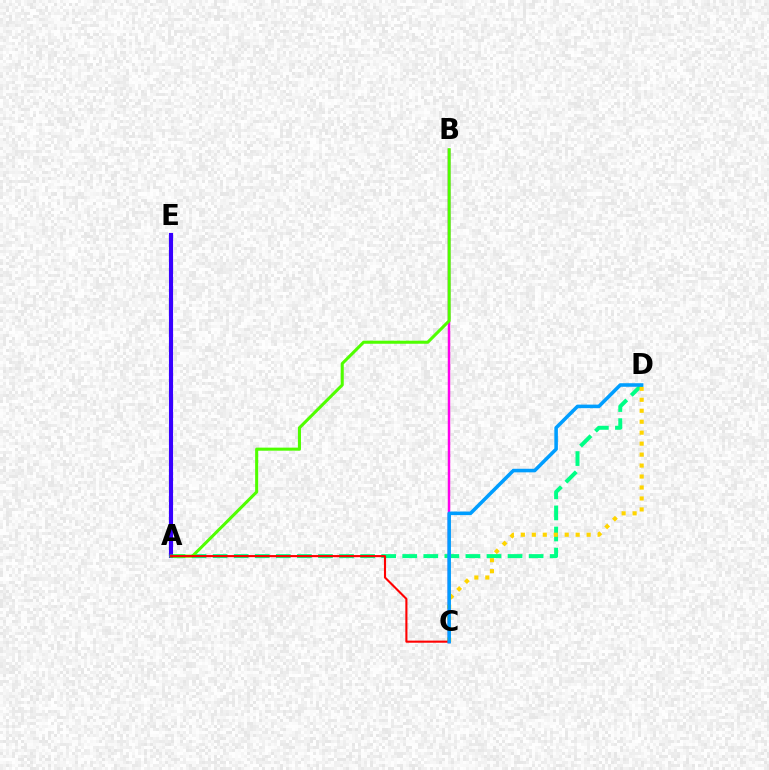{('A', 'D'): [{'color': '#00ff86', 'line_style': 'dashed', 'thickness': 2.86}], ('A', 'E'): [{'color': '#3700ff', 'line_style': 'solid', 'thickness': 2.97}], ('B', 'C'): [{'color': '#ff00ed', 'line_style': 'solid', 'thickness': 1.78}], ('C', 'D'): [{'color': '#ffd500', 'line_style': 'dotted', 'thickness': 2.98}, {'color': '#009eff', 'line_style': 'solid', 'thickness': 2.56}], ('A', 'B'): [{'color': '#4fff00', 'line_style': 'solid', 'thickness': 2.2}], ('A', 'C'): [{'color': '#ff0000', 'line_style': 'solid', 'thickness': 1.52}]}